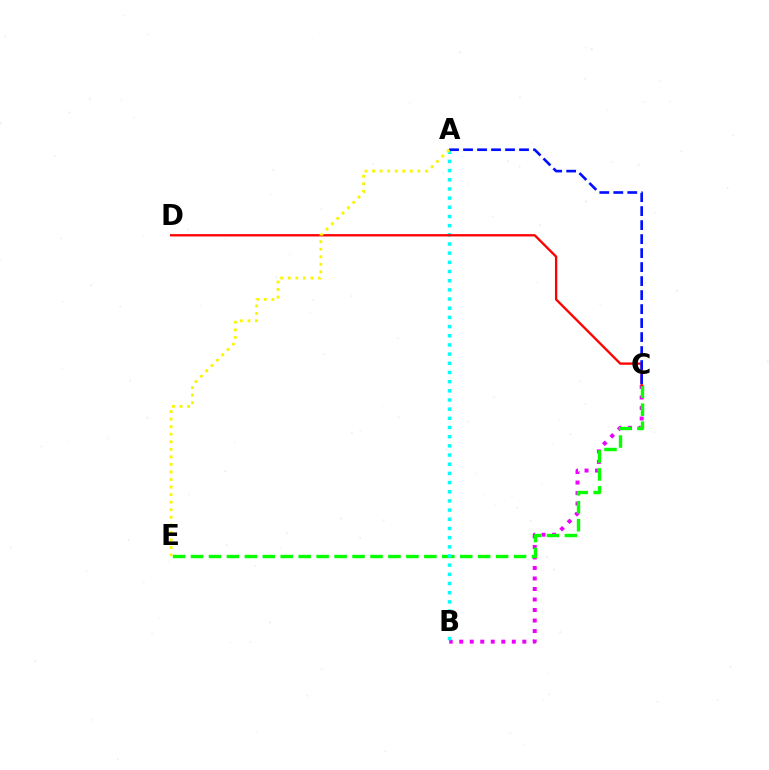{('B', 'C'): [{'color': '#ee00ff', 'line_style': 'dotted', 'thickness': 2.86}], ('C', 'E'): [{'color': '#08ff00', 'line_style': 'dashed', 'thickness': 2.44}], ('A', 'B'): [{'color': '#00fff6', 'line_style': 'dotted', 'thickness': 2.49}], ('C', 'D'): [{'color': '#ff0000', 'line_style': 'solid', 'thickness': 1.67}], ('A', 'C'): [{'color': '#0010ff', 'line_style': 'dashed', 'thickness': 1.9}], ('A', 'E'): [{'color': '#fcf500', 'line_style': 'dotted', 'thickness': 2.05}]}